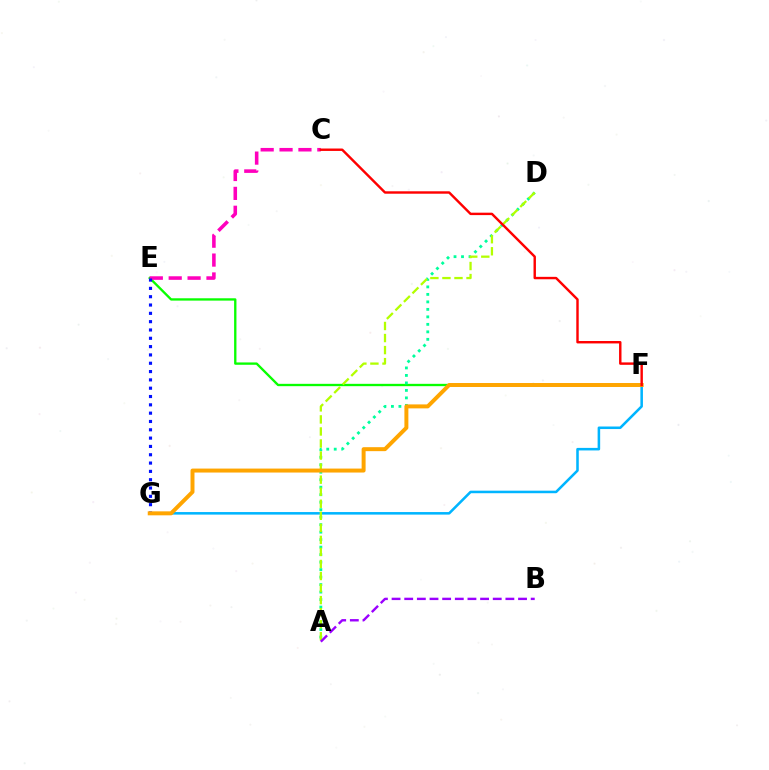{('F', 'G'): [{'color': '#00b5ff', 'line_style': 'solid', 'thickness': 1.83}, {'color': '#ffa500', 'line_style': 'solid', 'thickness': 2.86}], ('E', 'F'): [{'color': '#08ff00', 'line_style': 'solid', 'thickness': 1.68}], ('A', 'D'): [{'color': '#00ff9d', 'line_style': 'dotted', 'thickness': 2.04}, {'color': '#b3ff00', 'line_style': 'dashed', 'thickness': 1.64}], ('C', 'E'): [{'color': '#ff00bd', 'line_style': 'dashed', 'thickness': 2.57}], ('E', 'G'): [{'color': '#0010ff', 'line_style': 'dotted', 'thickness': 2.26}], ('A', 'B'): [{'color': '#9b00ff', 'line_style': 'dashed', 'thickness': 1.72}], ('C', 'F'): [{'color': '#ff0000', 'line_style': 'solid', 'thickness': 1.74}]}